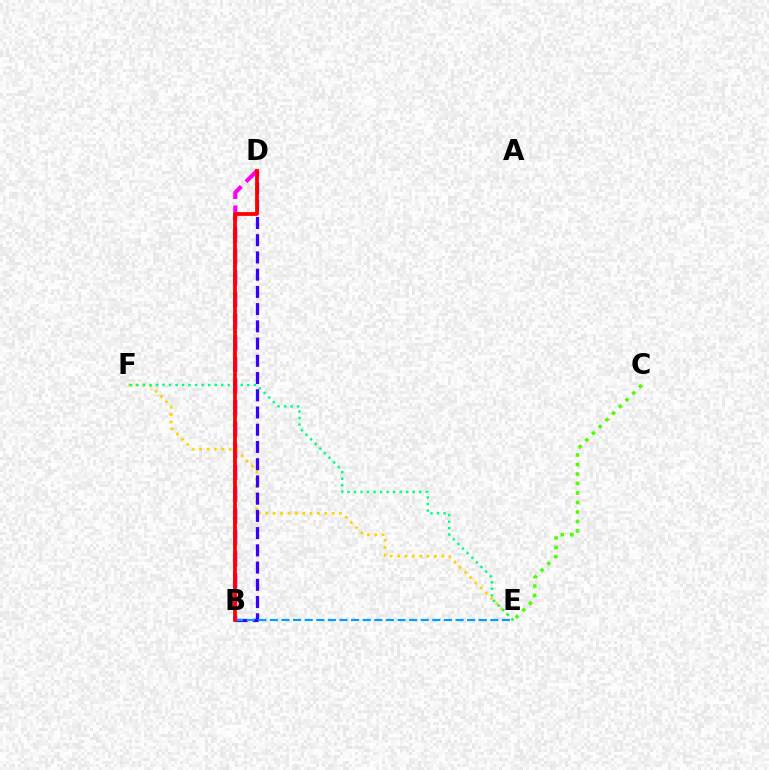{('B', 'D'): [{'color': '#ff00ed', 'line_style': 'dashed', 'thickness': 2.94}, {'color': '#3700ff', 'line_style': 'dashed', 'thickness': 2.34}, {'color': '#ff0000', 'line_style': 'solid', 'thickness': 2.71}], ('E', 'F'): [{'color': '#ffd500', 'line_style': 'dotted', 'thickness': 2.0}, {'color': '#00ff86', 'line_style': 'dotted', 'thickness': 1.77}], ('B', 'E'): [{'color': '#009eff', 'line_style': 'dashed', 'thickness': 1.58}], ('C', 'E'): [{'color': '#4fff00', 'line_style': 'dotted', 'thickness': 2.58}]}